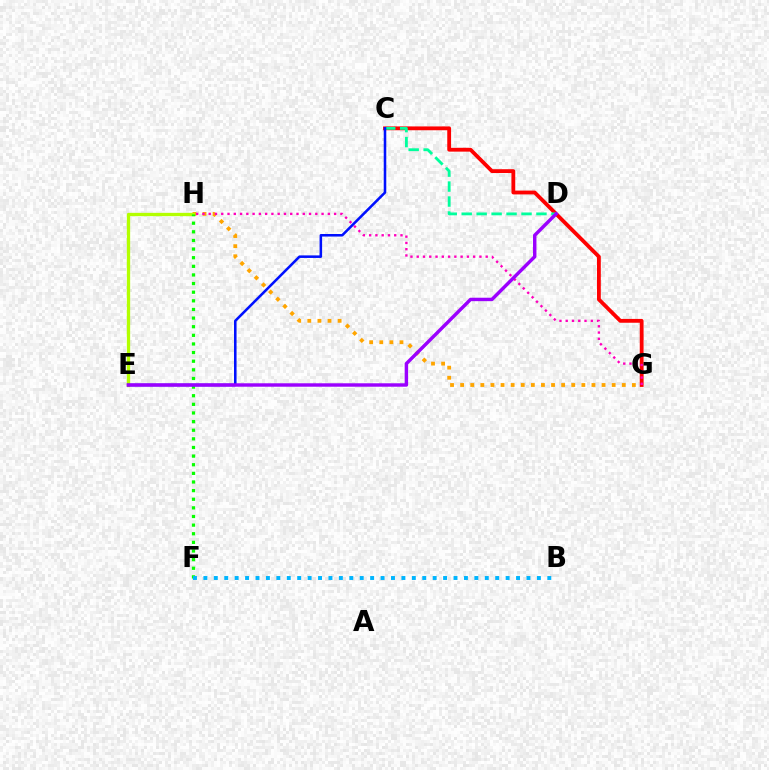{('C', 'G'): [{'color': '#ff0000', 'line_style': 'solid', 'thickness': 2.75}], ('G', 'H'): [{'color': '#ffa500', 'line_style': 'dotted', 'thickness': 2.74}, {'color': '#ff00bd', 'line_style': 'dotted', 'thickness': 1.7}], ('C', 'D'): [{'color': '#00ff9d', 'line_style': 'dashed', 'thickness': 2.03}], ('E', 'H'): [{'color': '#b3ff00', 'line_style': 'solid', 'thickness': 2.38}], ('F', 'H'): [{'color': '#08ff00', 'line_style': 'dotted', 'thickness': 2.34}], ('C', 'E'): [{'color': '#0010ff', 'line_style': 'solid', 'thickness': 1.84}], ('D', 'E'): [{'color': '#9b00ff', 'line_style': 'solid', 'thickness': 2.47}], ('B', 'F'): [{'color': '#00b5ff', 'line_style': 'dotted', 'thickness': 2.83}]}